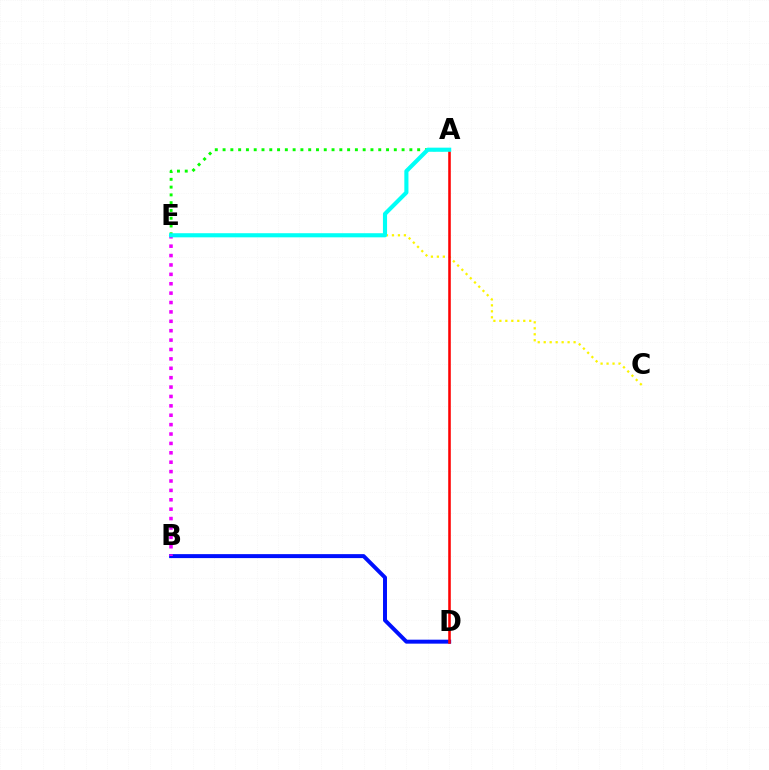{('B', 'D'): [{'color': '#0010ff', 'line_style': 'solid', 'thickness': 2.86}], ('C', 'E'): [{'color': '#fcf500', 'line_style': 'dotted', 'thickness': 1.62}], ('A', 'D'): [{'color': '#ff0000', 'line_style': 'solid', 'thickness': 1.85}], ('B', 'E'): [{'color': '#ee00ff', 'line_style': 'dotted', 'thickness': 2.55}], ('A', 'E'): [{'color': '#08ff00', 'line_style': 'dotted', 'thickness': 2.11}, {'color': '#00fff6', 'line_style': 'solid', 'thickness': 2.96}]}